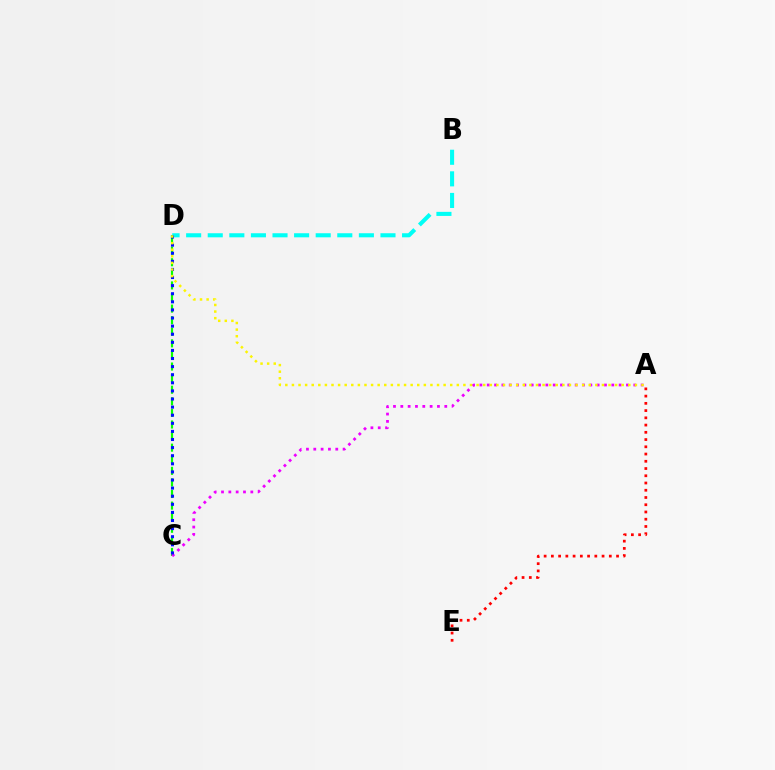{('A', 'E'): [{'color': '#ff0000', 'line_style': 'dotted', 'thickness': 1.97}], ('C', 'D'): [{'color': '#08ff00', 'line_style': 'dashed', 'thickness': 1.57}, {'color': '#0010ff', 'line_style': 'dotted', 'thickness': 2.2}], ('A', 'C'): [{'color': '#ee00ff', 'line_style': 'dotted', 'thickness': 1.99}], ('B', 'D'): [{'color': '#00fff6', 'line_style': 'dashed', 'thickness': 2.93}], ('A', 'D'): [{'color': '#fcf500', 'line_style': 'dotted', 'thickness': 1.79}]}